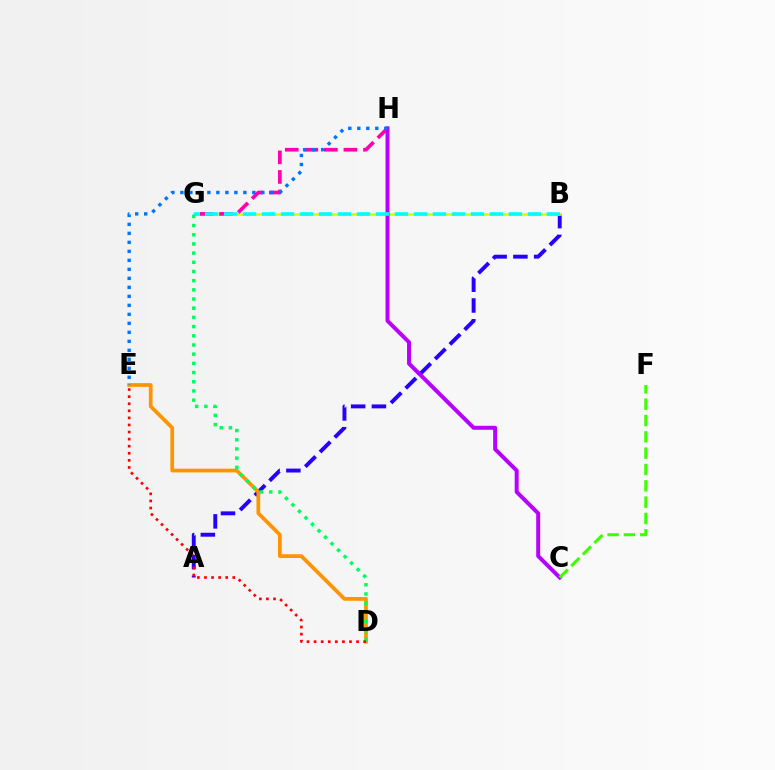{('A', 'B'): [{'color': '#2500ff', 'line_style': 'dashed', 'thickness': 2.82}], ('B', 'G'): [{'color': '#d1ff00', 'line_style': 'solid', 'thickness': 1.84}, {'color': '#00fff6', 'line_style': 'dashed', 'thickness': 2.58}], ('G', 'H'): [{'color': '#ff00ac', 'line_style': 'dashed', 'thickness': 2.66}], ('C', 'H'): [{'color': '#b900ff', 'line_style': 'solid', 'thickness': 2.86}], ('D', 'E'): [{'color': '#ff9400', 'line_style': 'solid', 'thickness': 2.69}, {'color': '#ff0000', 'line_style': 'dotted', 'thickness': 1.92}], ('D', 'G'): [{'color': '#00ff5c', 'line_style': 'dotted', 'thickness': 2.5}], ('C', 'F'): [{'color': '#3dff00', 'line_style': 'dashed', 'thickness': 2.22}], ('E', 'H'): [{'color': '#0074ff', 'line_style': 'dotted', 'thickness': 2.44}]}